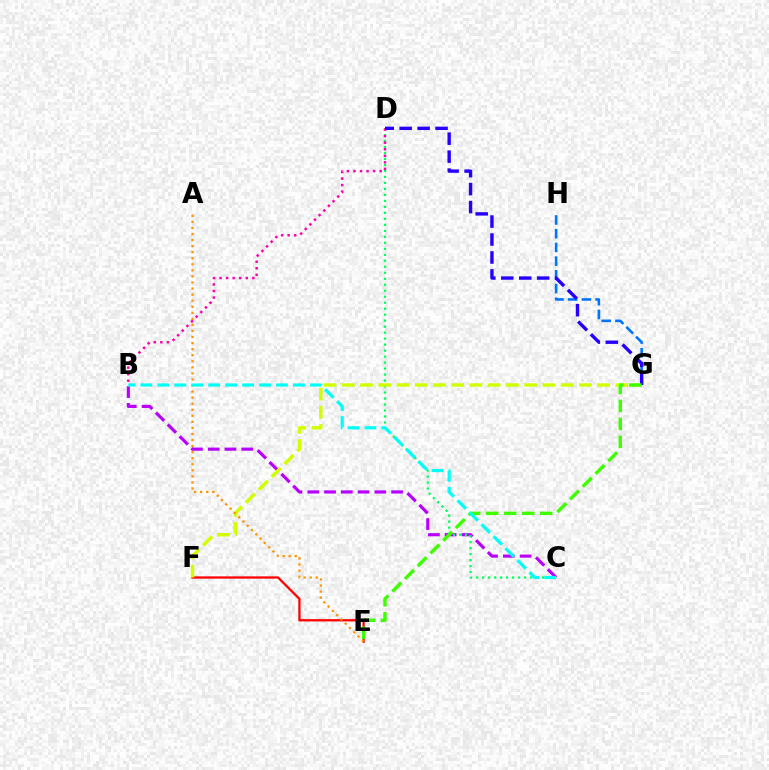{('E', 'F'): [{'color': '#ff0000', 'line_style': 'solid', 'thickness': 1.64}], ('B', 'C'): [{'color': '#b900ff', 'line_style': 'dashed', 'thickness': 2.28}, {'color': '#00fff6', 'line_style': 'dashed', 'thickness': 2.3}], ('G', 'H'): [{'color': '#0074ff', 'line_style': 'dashed', 'thickness': 1.86}], ('C', 'D'): [{'color': '#00ff5c', 'line_style': 'dotted', 'thickness': 1.63}], ('F', 'G'): [{'color': '#d1ff00', 'line_style': 'dashed', 'thickness': 2.48}], ('B', 'D'): [{'color': '#ff00ac', 'line_style': 'dotted', 'thickness': 1.78}], ('D', 'G'): [{'color': '#2500ff', 'line_style': 'dashed', 'thickness': 2.44}], ('A', 'E'): [{'color': '#ff9400', 'line_style': 'dotted', 'thickness': 1.65}], ('E', 'G'): [{'color': '#3dff00', 'line_style': 'dashed', 'thickness': 2.45}]}